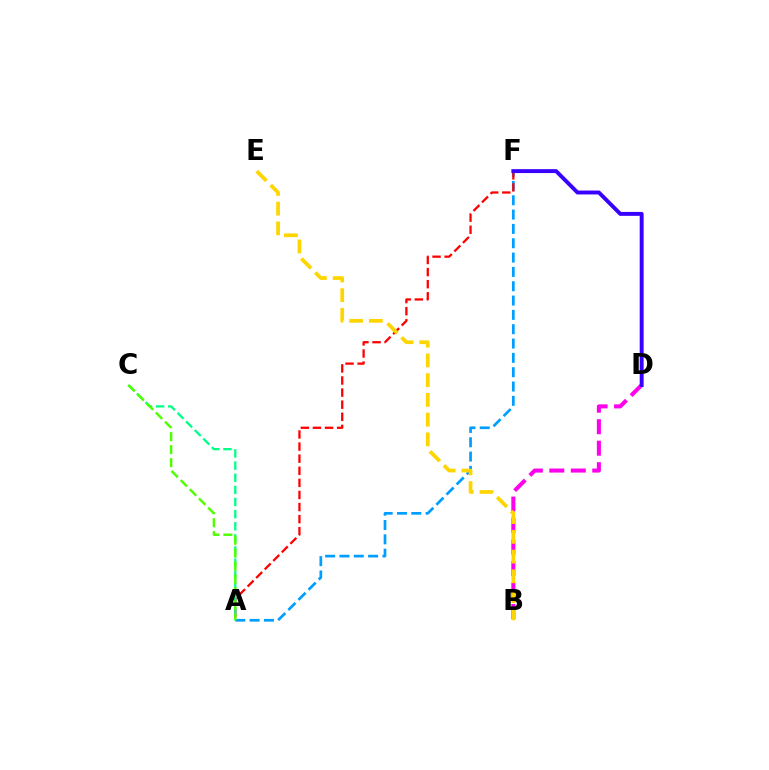{('A', 'F'): [{'color': '#009eff', 'line_style': 'dashed', 'thickness': 1.95}, {'color': '#ff0000', 'line_style': 'dashed', 'thickness': 1.64}], ('B', 'D'): [{'color': '#ff00ed', 'line_style': 'dashed', 'thickness': 2.92}], ('B', 'E'): [{'color': '#ffd500', 'line_style': 'dashed', 'thickness': 2.68}], ('D', 'F'): [{'color': '#3700ff', 'line_style': 'solid', 'thickness': 2.81}], ('A', 'C'): [{'color': '#00ff86', 'line_style': 'dashed', 'thickness': 1.65}, {'color': '#4fff00', 'line_style': 'dashed', 'thickness': 1.76}]}